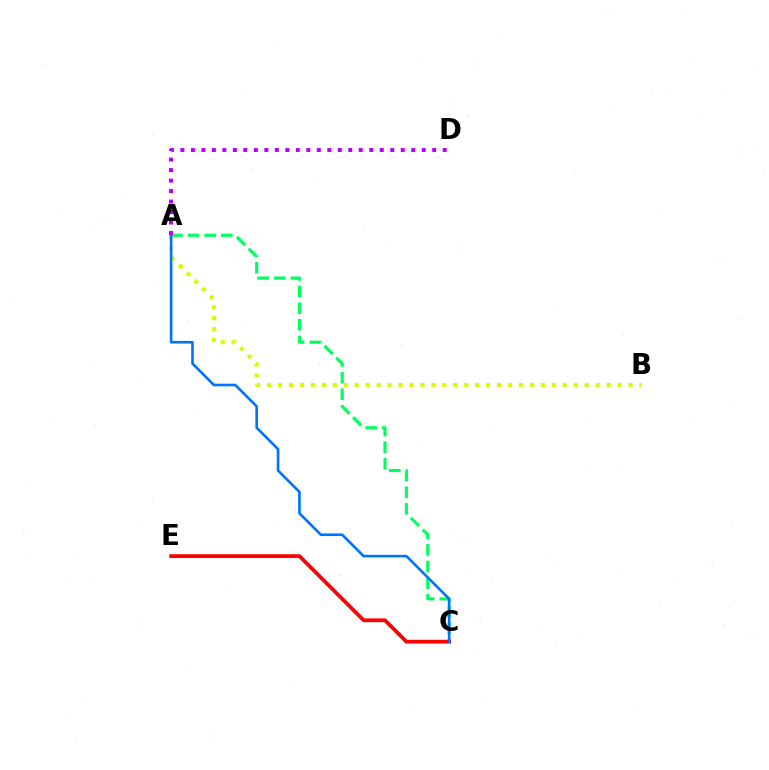{('A', 'C'): [{'color': '#00ff5c', 'line_style': 'dashed', 'thickness': 2.26}, {'color': '#0074ff', 'line_style': 'solid', 'thickness': 1.9}], ('A', 'B'): [{'color': '#d1ff00', 'line_style': 'dotted', 'thickness': 2.98}], ('C', 'E'): [{'color': '#ff0000', 'line_style': 'solid', 'thickness': 2.71}], ('A', 'D'): [{'color': '#b900ff', 'line_style': 'dotted', 'thickness': 2.85}]}